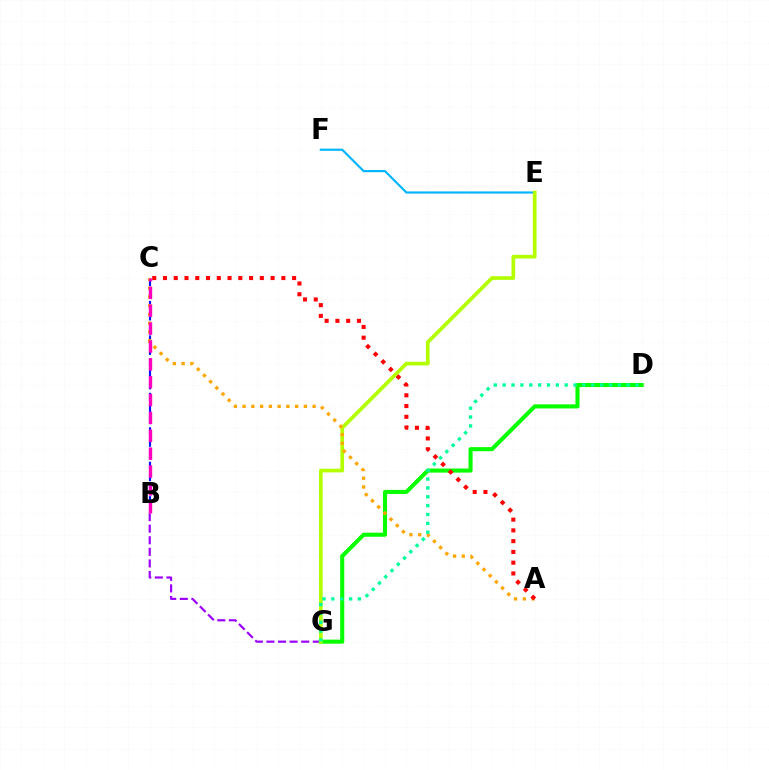{('B', 'G'): [{'color': '#9b00ff', 'line_style': 'dashed', 'thickness': 1.57}], ('D', 'G'): [{'color': '#08ff00', 'line_style': 'solid', 'thickness': 2.94}, {'color': '#00ff9d', 'line_style': 'dotted', 'thickness': 2.41}], ('E', 'F'): [{'color': '#00b5ff', 'line_style': 'solid', 'thickness': 1.55}], ('B', 'C'): [{'color': '#0010ff', 'line_style': 'dashed', 'thickness': 1.56}, {'color': '#ff00bd', 'line_style': 'dashed', 'thickness': 2.43}], ('E', 'G'): [{'color': '#b3ff00', 'line_style': 'solid', 'thickness': 2.65}], ('A', 'C'): [{'color': '#ffa500', 'line_style': 'dotted', 'thickness': 2.38}, {'color': '#ff0000', 'line_style': 'dotted', 'thickness': 2.92}]}